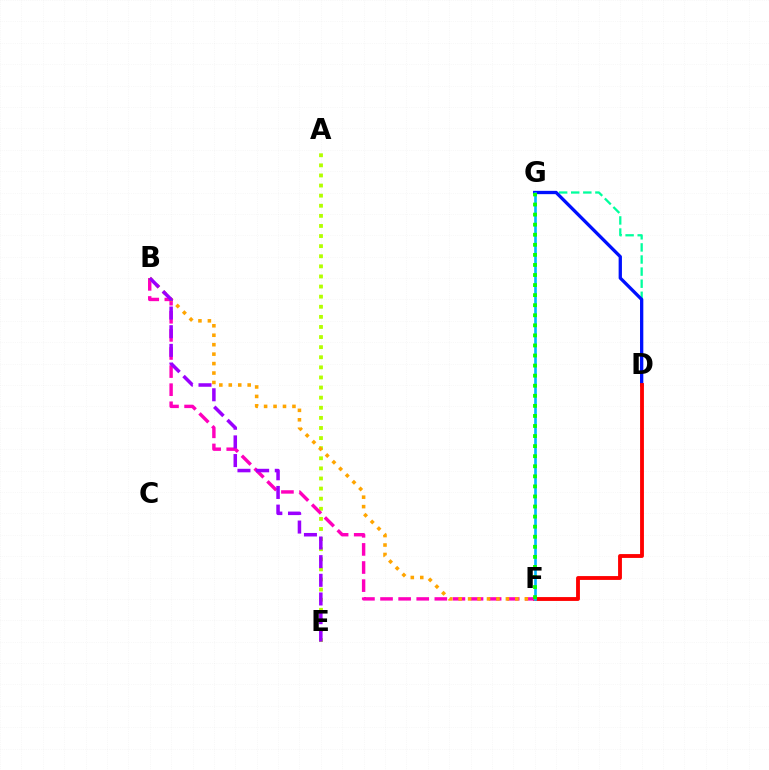{('D', 'G'): [{'color': '#00ff9d', 'line_style': 'dashed', 'thickness': 1.64}, {'color': '#0010ff', 'line_style': 'solid', 'thickness': 2.38}], ('A', 'E'): [{'color': '#b3ff00', 'line_style': 'dotted', 'thickness': 2.74}], ('D', 'F'): [{'color': '#ff0000', 'line_style': 'solid', 'thickness': 2.77}], ('B', 'F'): [{'color': '#ff00bd', 'line_style': 'dashed', 'thickness': 2.46}, {'color': '#ffa500', 'line_style': 'dotted', 'thickness': 2.57}], ('F', 'G'): [{'color': '#00b5ff', 'line_style': 'solid', 'thickness': 1.89}, {'color': '#08ff00', 'line_style': 'dotted', 'thickness': 2.73}], ('B', 'E'): [{'color': '#9b00ff', 'line_style': 'dashed', 'thickness': 2.54}]}